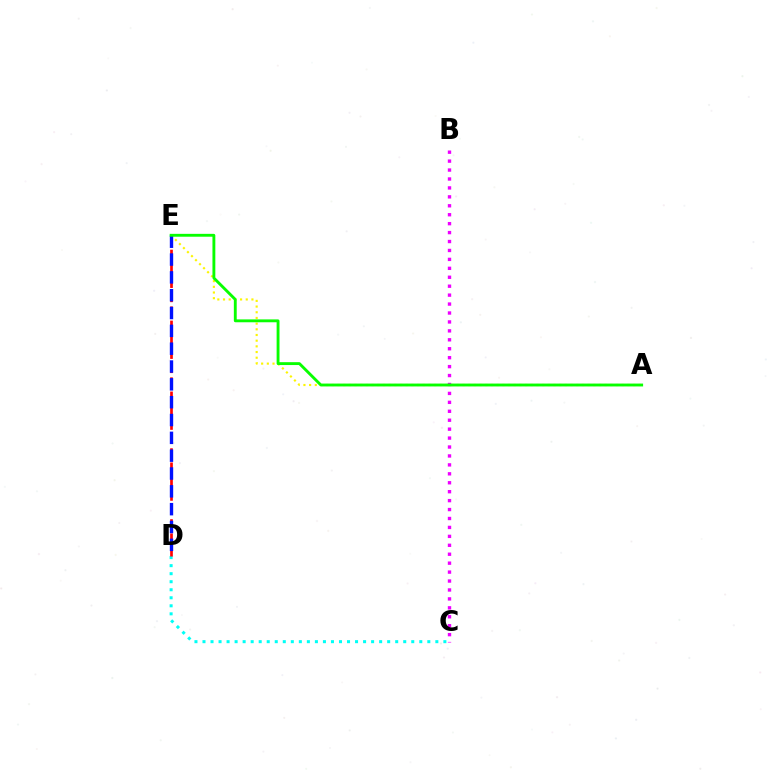{('C', 'D'): [{'color': '#00fff6', 'line_style': 'dotted', 'thickness': 2.18}], ('A', 'E'): [{'color': '#fcf500', 'line_style': 'dotted', 'thickness': 1.54}, {'color': '#08ff00', 'line_style': 'solid', 'thickness': 2.07}], ('D', 'E'): [{'color': '#ff0000', 'line_style': 'dashed', 'thickness': 1.93}, {'color': '#0010ff', 'line_style': 'dashed', 'thickness': 2.42}], ('B', 'C'): [{'color': '#ee00ff', 'line_style': 'dotted', 'thickness': 2.43}]}